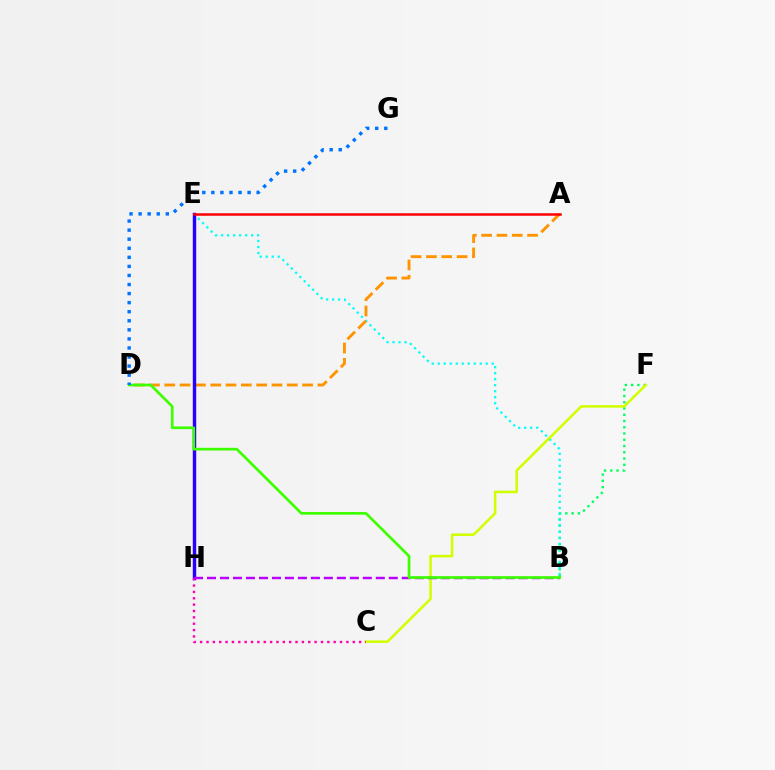{('B', 'F'): [{'color': '#00ff5c', 'line_style': 'dotted', 'thickness': 1.7}], ('B', 'E'): [{'color': '#00fff6', 'line_style': 'dotted', 'thickness': 1.63}], ('A', 'D'): [{'color': '#ff9400', 'line_style': 'dashed', 'thickness': 2.08}], ('E', 'H'): [{'color': '#2500ff', 'line_style': 'solid', 'thickness': 2.46}], ('C', 'F'): [{'color': '#d1ff00', 'line_style': 'solid', 'thickness': 1.84}], ('A', 'E'): [{'color': '#ff0000', 'line_style': 'solid', 'thickness': 1.8}], ('C', 'H'): [{'color': '#ff00ac', 'line_style': 'dotted', 'thickness': 1.73}], ('B', 'H'): [{'color': '#b900ff', 'line_style': 'dashed', 'thickness': 1.76}], ('B', 'D'): [{'color': '#3dff00', 'line_style': 'solid', 'thickness': 1.94}], ('D', 'G'): [{'color': '#0074ff', 'line_style': 'dotted', 'thickness': 2.46}]}